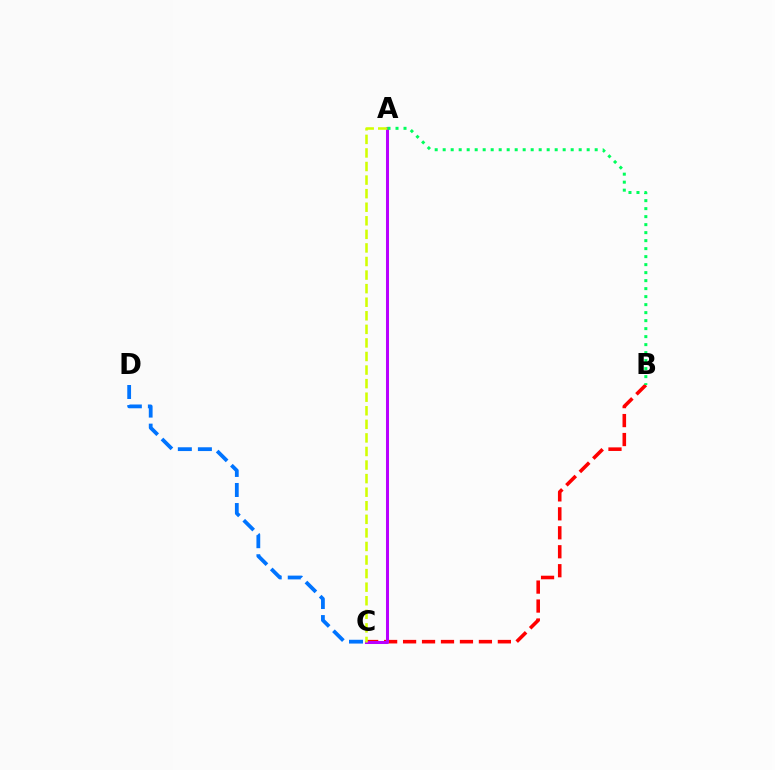{('B', 'C'): [{'color': '#ff0000', 'line_style': 'dashed', 'thickness': 2.58}], ('A', 'C'): [{'color': '#b900ff', 'line_style': 'solid', 'thickness': 2.18}, {'color': '#d1ff00', 'line_style': 'dashed', 'thickness': 1.84}], ('C', 'D'): [{'color': '#0074ff', 'line_style': 'dashed', 'thickness': 2.72}], ('A', 'B'): [{'color': '#00ff5c', 'line_style': 'dotted', 'thickness': 2.17}]}